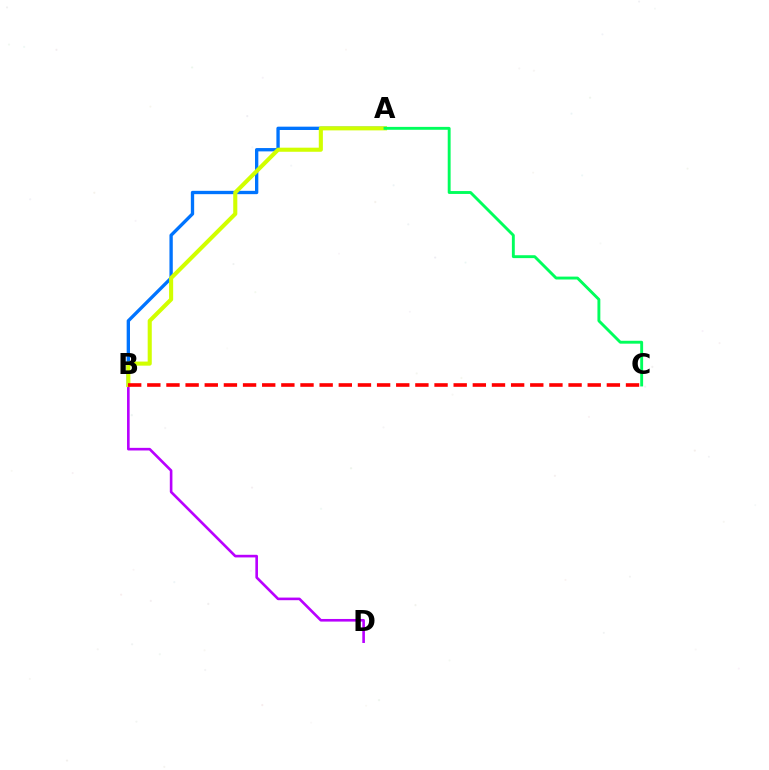{('B', 'D'): [{'color': '#b900ff', 'line_style': 'solid', 'thickness': 1.89}], ('A', 'B'): [{'color': '#0074ff', 'line_style': 'solid', 'thickness': 2.4}, {'color': '#d1ff00', 'line_style': 'solid', 'thickness': 2.94}], ('B', 'C'): [{'color': '#ff0000', 'line_style': 'dashed', 'thickness': 2.6}], ('A', 'C'): [{'color': '#00ff5c', 'line_style': 'solid', 'thickness': 2.08}]}